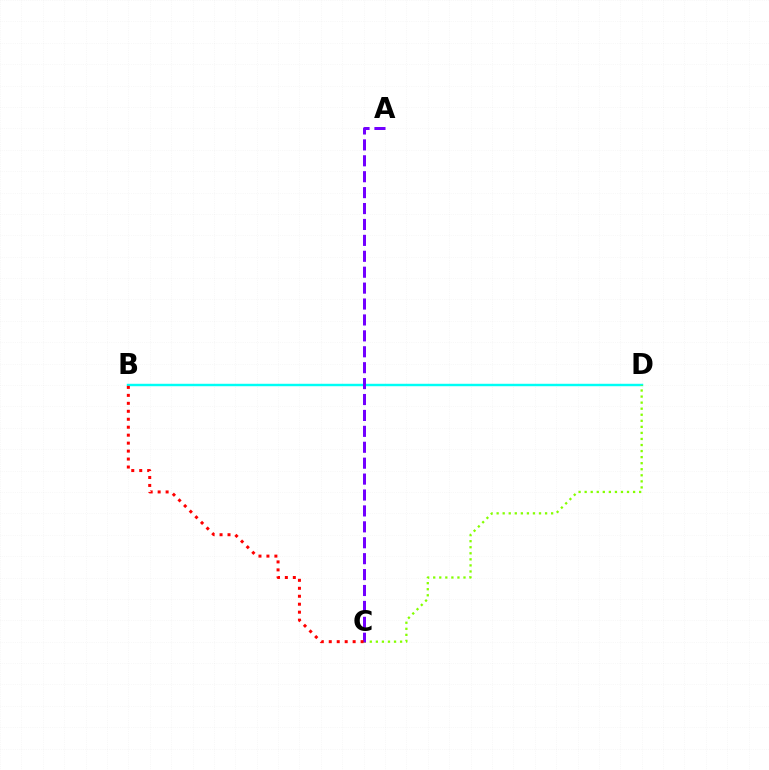{('B', 'D'): [{'color': '#00fff6', 'line_style': 'solid', 'thickness': 1.75}], ('C', 'D'): [{'color': '#84ff00', 'line_style': 'dotted', 'thickness': 1.65}], ('A', 'C'): [{'color': '#7200ff', 'line_style': 'dashed', 'thickness': 2.16}], ('B', 'C'): [{'color': '#ff0000', 'line_style': 'dotted', 'thickness': 2.16}]}